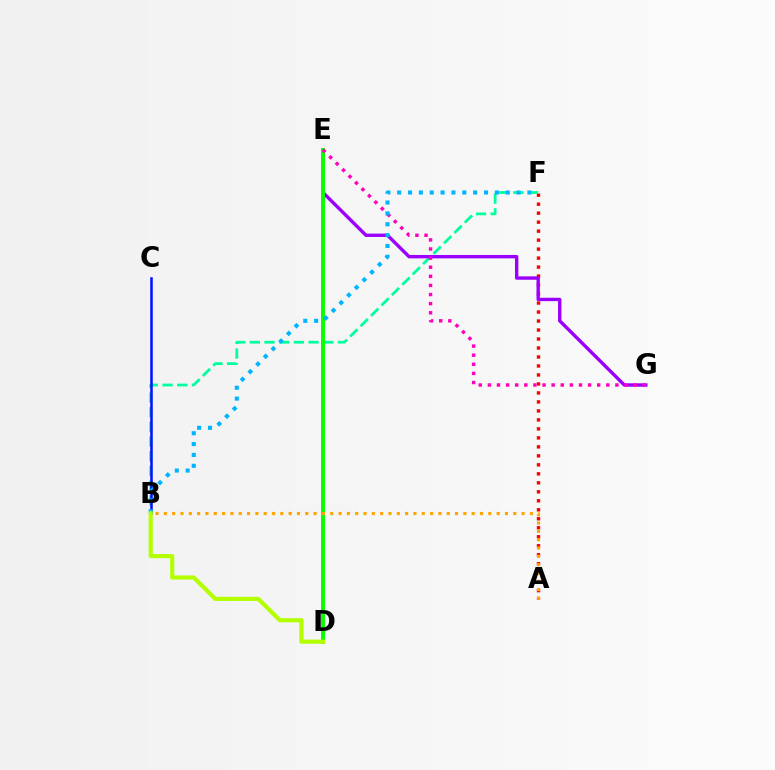{('A', 'F'): [{'color': '#ff0000', 'line_style': 'dotted', 'thickness': 2.44}], ('B', 'F'): [{'color': '#00ff9d', 'line_style': 'dashed', 'thickness': 2.0}, {'color': '#00b5ff', 'line_style': 'dotted', 'thickness': 2.95}], ('E', 'G'): [{'color': '#9b00ff', 'line_style': 'solid', 'thickness': 2.43}, {'color': '#ff00bd', 'line_style': 'dotted', 'thickness': 2.48}], ('B', 'C'): [{'color': '#0010ff', 'line_style': 'solid', 'thickness': 1.82}], ('D', 'E'): [{'color': '#08ff00', 'line_style': 'solid', 'thickness': 2.84}], ('A', 'B'): [{'color': '#ffa500', 'line_style': 'dotted', 'thickness': 2.26}], ('B', 'D'): [{'color': '#b3ff00', 'line_style': 'solid', 'thickness': 2.97}]}